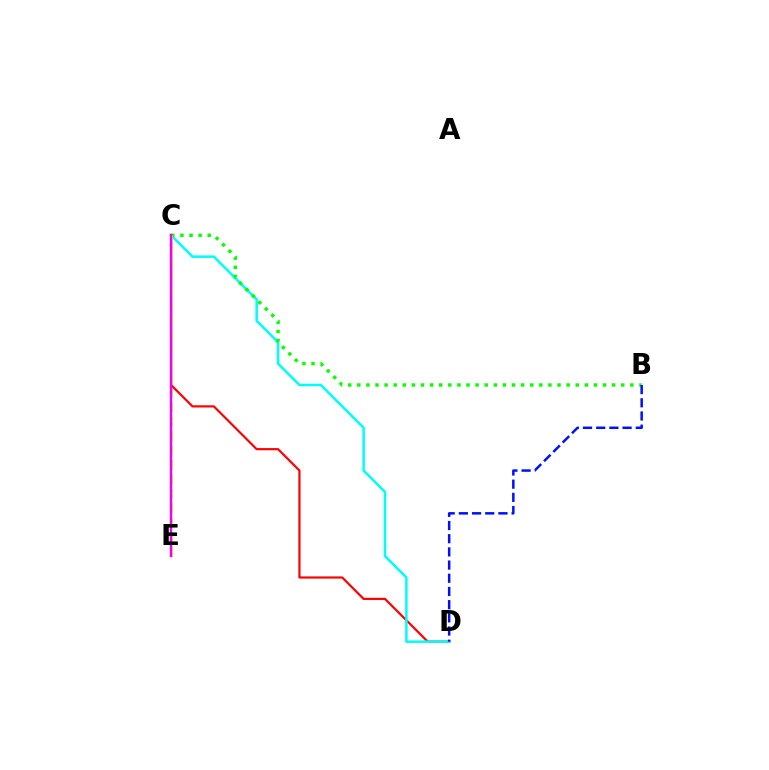{('C', 'D'): [{'color': '#ff0000', 'line_style': 'solid', 'thickness': 1.57}, {'color': '#00fff6', 'line_style': 'solid', 'thickness': 1.81}], ('B', 'C'): [{'color': '#08ff00', 'line_style': 'dotted', 'thickness': 2.47}], ('C', 'E'): [{'color': '#fcf500', 'line_style': 'dashed', 'thickness': 1.96}, {'color': '#ee00ff', 'line_style': 'solid', 'thickness': 1.77}], ('B', 'D'): [{'color': '#0010ff', 'line_style': 'dashed', 'thickness': 1.79}]}